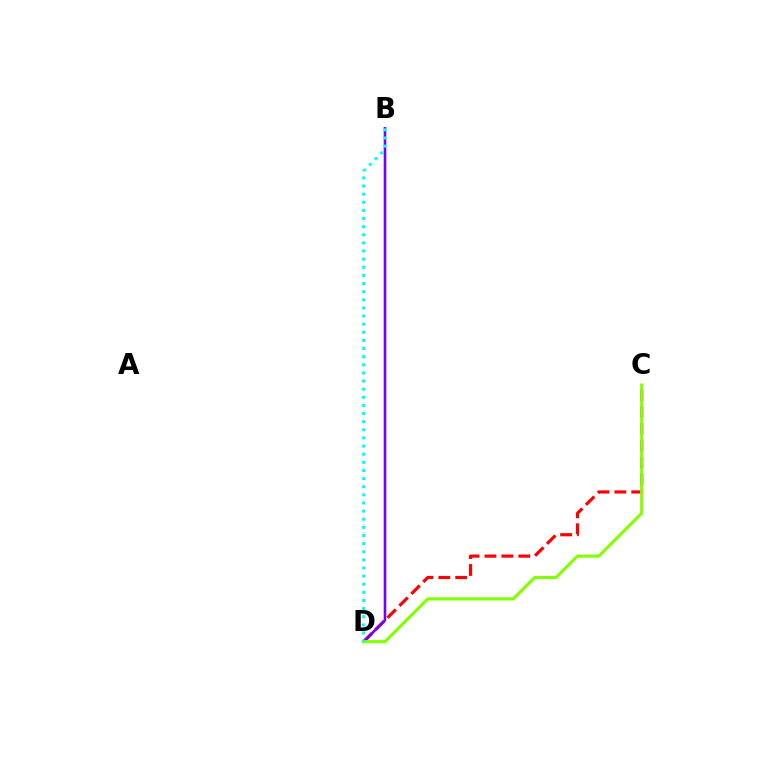{('C', 'D'): [{'color': '#ff0000', 'line_style': 'dashed', 'thickness': 2.3}, {'color': '#84ff00', 'line_style': 'solid', 'thickness': 2.24}], ('B', 'D'): [{'color': '#7200ff', 'line_style': 'solid', 'thickness': 1.87}, {'color': '#00fff6', 'line_style': 'dotted', 'thickness': 2.21}]}